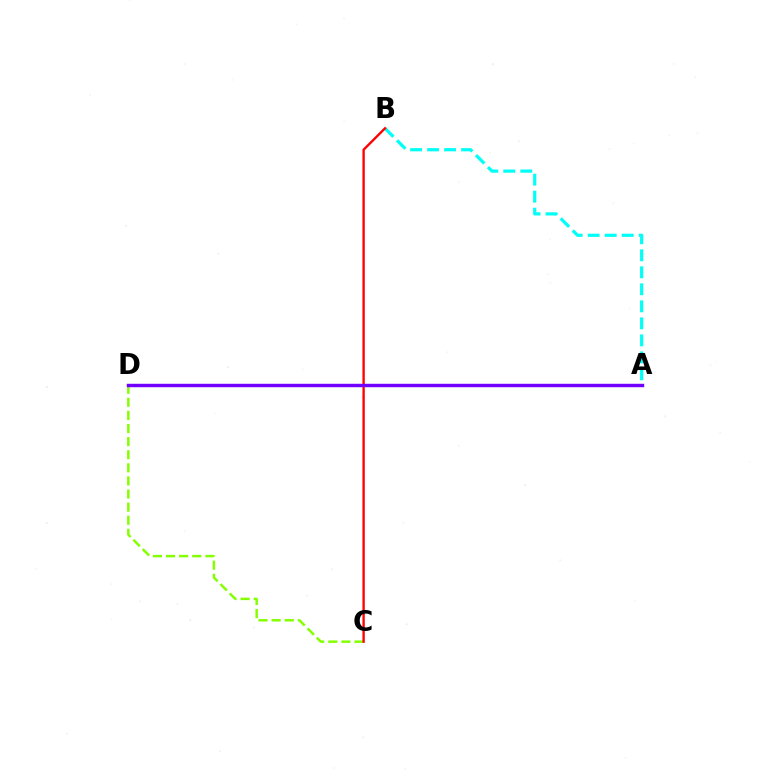{('A', 'B'): [{'color': '#00fff6', 'line_style': 'dashed', 'thickness': 2.31}], ('C', 'D'): [{'color': '#84ff00', 'line_style': 'dashed', 'thickness': 1.78}], ('B', 'C'): [{'color': '#ff0000', 'line_style': 'solid', 'thickness': 1.69}], ('A', 'D'): [{'color': '#7200ff', 'line_style': 'solid', 'thickness': 2.47}]}